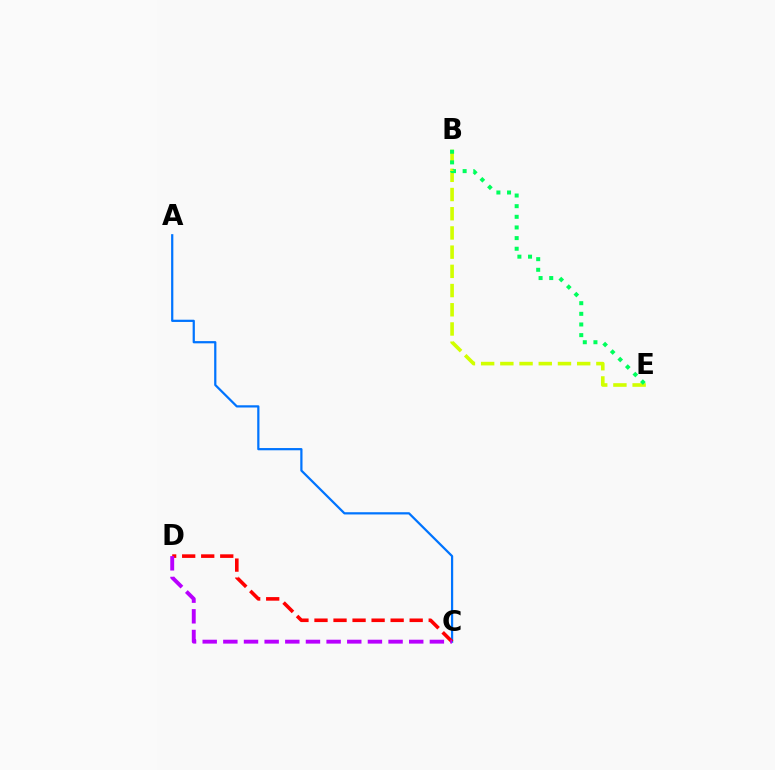{('A', 'C'): [{'color': '#0074ff', 'line_style': 'solid', 'thickness': 1.61}], ('C', 'D'): [{'color': '#ff0000', 'line_style': 'dashed', 'thickness': 2.59}, {'color': '#b900ff', 'line_style': 'dashed', 'thickness': 2.81}], ('B', 'E'): [{'color': '#d1ff00', 'line_style': 'dashed', 'thickness': 2.61}, {'color': '#00ff5c', 'line_style': 'dotted', 'thickness': 2.89}]}